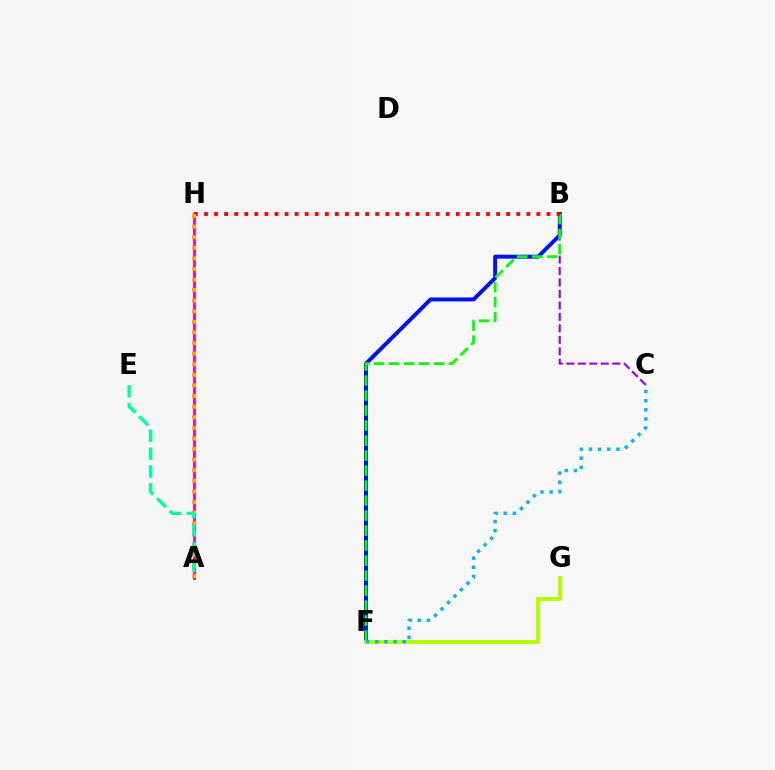{('B', 'C'): [{'color': '#9b00ff', 'line_style': 'dashed', 'thickness': 1.56}], ('B', 'F'): [{'color': '#0010ff', 'line_style': 'solid', 'thickness': 2.85}, {'color': '#08ff00', 'line_style': 'dashed', 'thickness': 2.04}], ('A', 'H'): [{'color': '#ff00bd', 'line_style': 'solid', 'thickness': 2.05}, {'color': '#ffa500', 'line_style': 'dotted', 'thickness': 2.88}], ('F', 'G'): [{'color': '#b3ff00', 'line_style': 'solid', 'thickness': 2.87}], ('B', 'H'): [{'color': '#ff0000', 'line_style': 'dotted', 'thickness': 2.74}], ('C', 'F'): [{'color': '#00b5ff', 'line_style': 'dotted', 'thickness': 2.48}], ('A', 'E'): [{'color': '#00ff9d', 'line_style': 'dashed', 'thickness': 2.42}]}